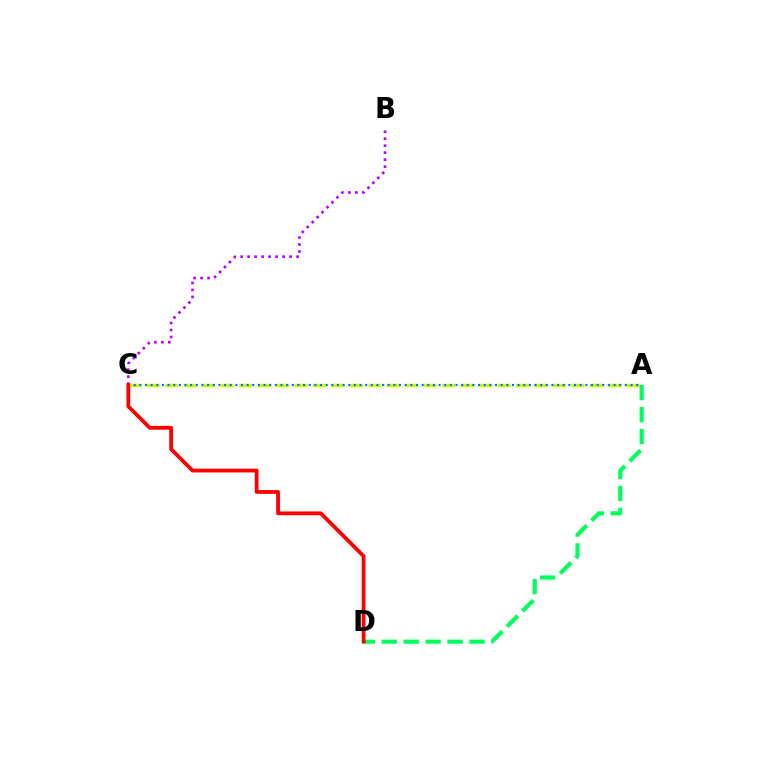{('A', 'C'): [{'color': '#d1ff00', 'line_style': 'dashed', 'thickness': 2.51}, {'color': '#0074ff', 'line_style': 'dotted', 'thickness': 1.53}], ('A', 'D'): [{'color': '#00ff5c', 'line_style': 'dashed', 'thickness': 2.98}], ('B', 'C'): [{'color': '#b900ff', 'line_style': 'dotted', 'thickness': 1.9}], ('C', 'D'): [{'color': '#ff0000', 'line_style': 'solid', 'thickness': 2.72}]}